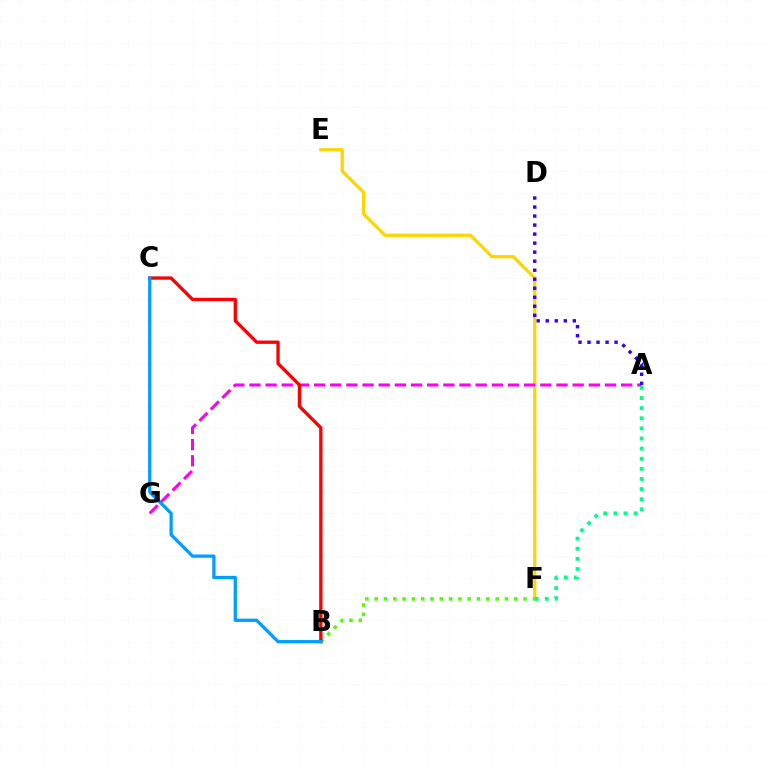{('E', 'F'): [{'color': '#ffd500', 'line_style': 'solid', 'thickness': 2.33}], ('B', 'F'): [{'color': '#4fff00', 'line_style': 'dotted', 'thickness': 2.53}], ('A', 'G'): [{'color': '#ff00ed', 'line_style': 'dashed', 'thickness': 2.2}], ('B', 'C'): [{'color': '#ff0000', 'line_style': 'solid', 'thickness': 2.39}, {'color': '#009eff', 'line_style': 'solid', 'thickness': 2.36}], ('A', 'D'): [{'color': '#3700ff', 'line_style': 'dotted', 'thickness': 2.45}], ('A', 'F'): [{'color': '#00ff86', 'line_style': 'dotted', 'thickness': 2.75}]}